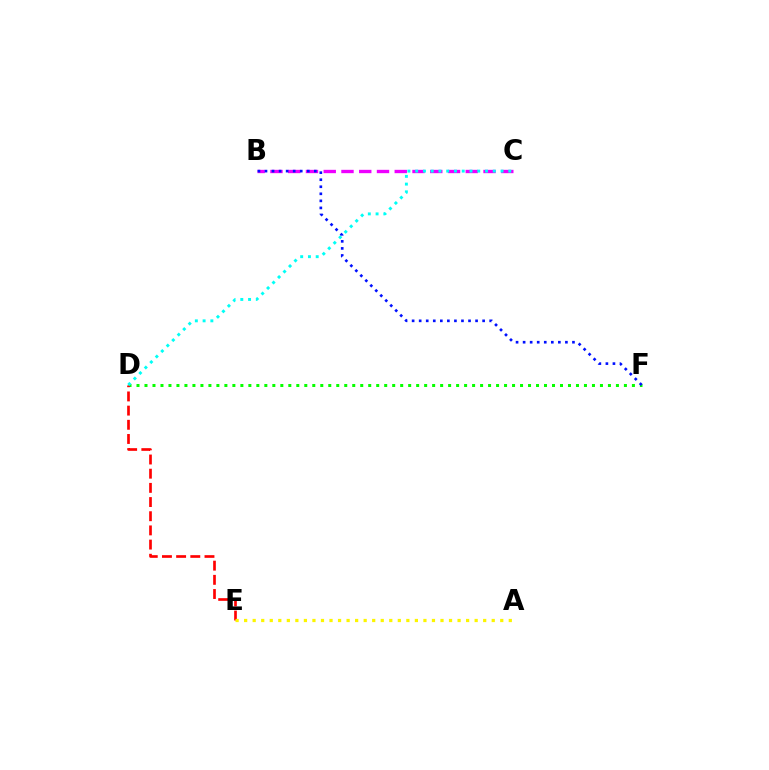{('D', 'F'): [{'color': '#08ff00', 'line_style': 'dotted', 'thickness': 2.17}], ('D', 'E'): [{'color': '#ff0000', 'line_style': 'dashed', 'thickness': 1.93}], ('B', 'C'): [{'color': '#ee00ff', 'line_style': 'dashed', 'thickness': 2.41}], ('C', 'D'): [{'color': '#00fff6', 'line_style': 'dotted', 'thickness': 2.11}], ('B', 'F'): [{'color': '#0010ff', 'line_style': 'dotted', 'thickness': 1.92}], ('A', 'E'): [{'color': '#fcf500', 'line_style': 'dotted', 'thickness': 2.32}]}